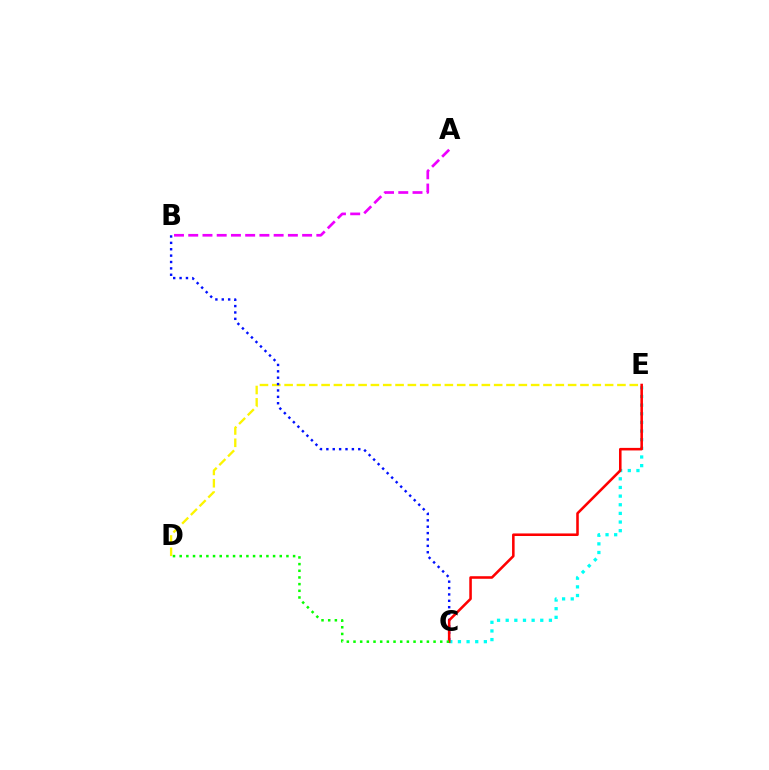{('D', 'E'): [{'color': '#fcf500', 'line_style': 'dashed', 'thickness': 1.67}], ('C', 'E'): [{'color': '#00fff6', 'line_style': 'dotted', 'thickness': 2.35}, {'color': '#ff0000', 'line_style': 'solid', 'thickness': 1.84}], ('B', 'C'): [{'color': '#0010ff', 'line_style': 'dotted', 'thickness': 1.73}], ('A', 'B'): [{'color': '#ee00ff', 'line_style': 'dashed', 'thickness': 1.93}], ('C', 'D'): [{'color': '#08ff00', 'line_style': 'dotted', 'thickness': 1.81}]}